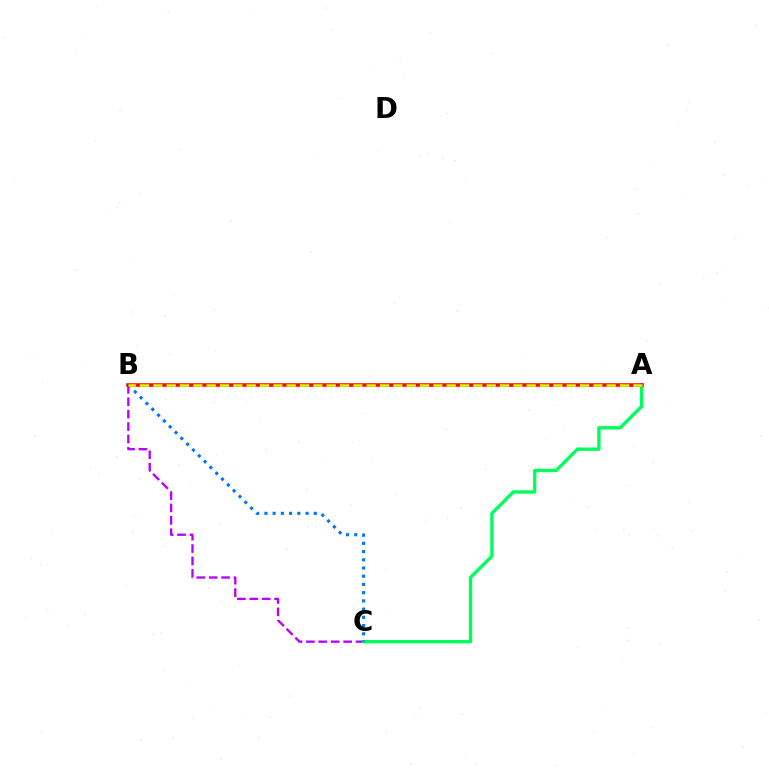{('B', 'C'): [{'color': '#b900ff', 'line_style': 'dashed', 'thickness': 1.69}, {'color': '#0074ff', 'line_style': 'dotted', 'thickness': 2.23}], ('A', 'C'): [{'color': '#00ff5c', 'line_style': 'solid', 'thickness': 2.42}], ('A', 'B'): [{'color': '#ff0000', 'line_style': 'solid', 'thickness': 2.56}, {'color': '#d1ff00', 'line_style': 'dashed', 'thickness': 1.81}]}